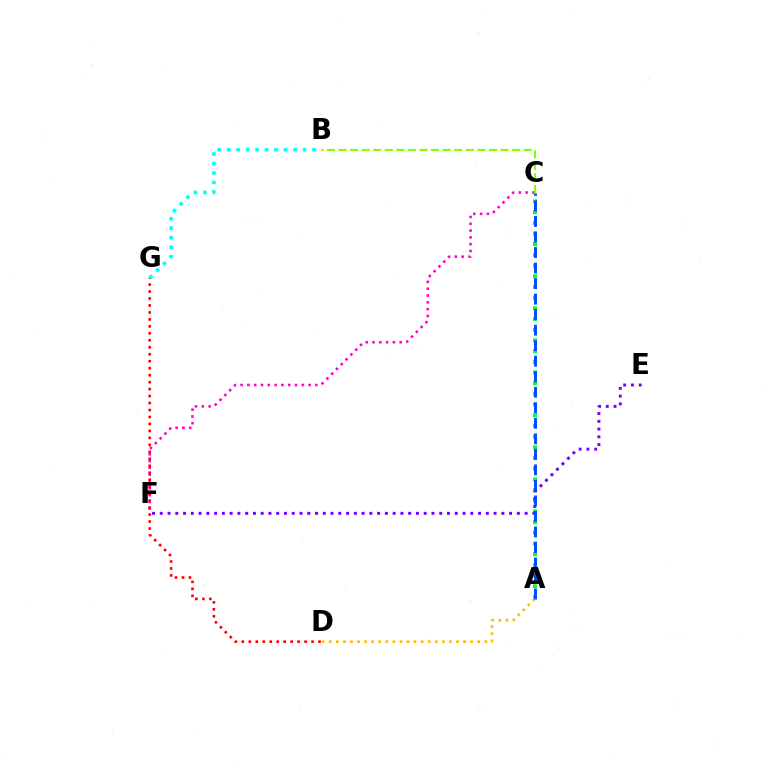{('C', 'F'): [{'color': '#ff00cf', 'line_style': 'dotted', 'thickness': 1.85}], ('A', 'C'): [{'color': '#00ff39', 'line_style': 'dotted', 'thickness': 2.9}, {'color': '#004bff', 'line_style': 'dashed', 'thickness': 2.11}], ('D', 'G'): [{'color': '#ff0000', 'line_style': 'dotted', 'thickness': 1.89}], ('B', 'C'): [{'color': '#84ff00', 'line_style': 'dashed', 'thickness': 1.57}], ('A', 'D'): [{'color': '#ffbd00', 'line_style': 'dotted', 'thickness': 1.92}], ('E', 'F'): [{'color': '#7200ff', 'line_style': 'dotted', 'thickness': 2.11}], ('B', 'G'): [{'color': '#00fff6', 'line_style': 'dotted', 'thickness': 2.58}]}